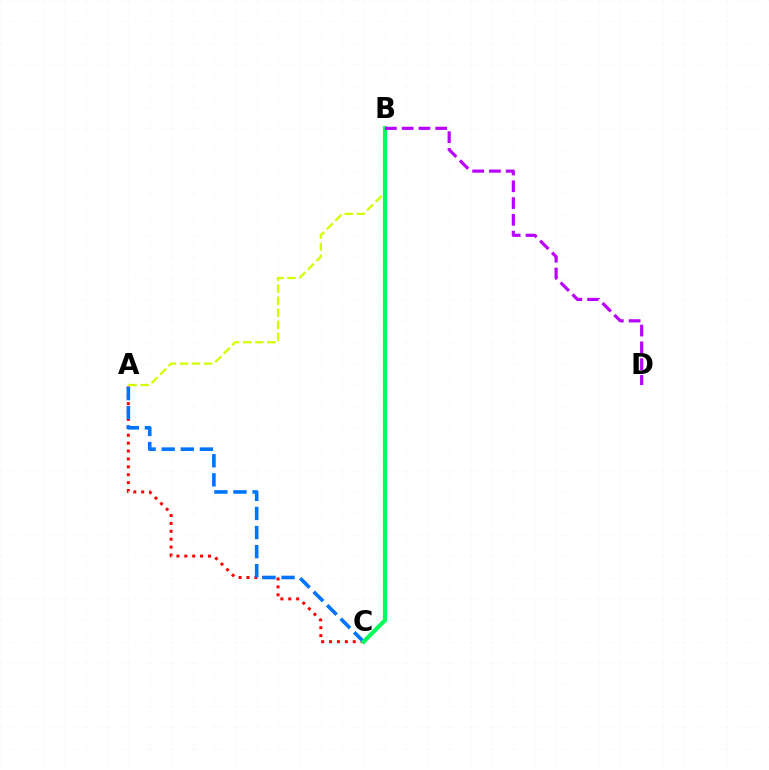{('A', 'C'): [{'color': '#ff0000', 'line_style': 'dotted', 'thickness': 2.14}, {'color': '#0074ff', 'line_style': 'dashed', 'thickness': 2.59}], ('A', 'B'): [{'color': '#d1ff00', 'line_style': 'dashed', 'thickness': 1.64}], ('B', 'C'): [{'color': '#00ff5c', 'line_style': 'solid', 'thickness': 2.98}], ('B', 'D'): [{'color': '#b900ff', 'line_style': 'dashed', 'thickness': 2.28}]}